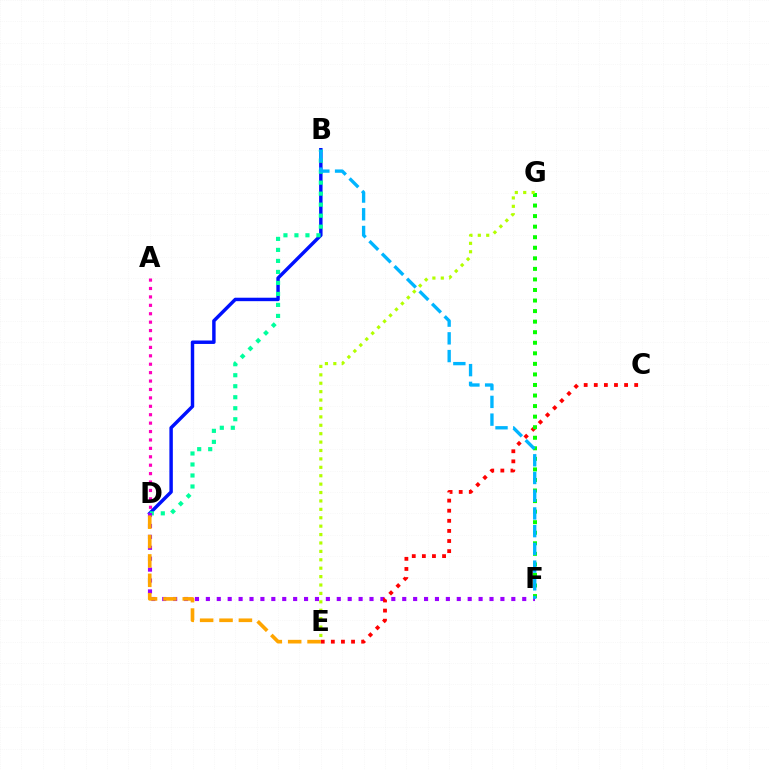{('B', 'D'): [{'color': '#0010ff', 'line_style': 'solid', 'thickness': 2.48}, {'color': '#00ff9d', 'line_style': 'dotted', 'thickness': 2.99}], ('D', 'F'): [{'color': '#9b00ff', 'line_style': 'dotted', 'thickness': 2.96}], ('C', 'E'): [{'color': '#ff0000', 'line_style': 'dotted', 'thickness': 2.74}], ('F', 'G'): [{'color': '#08ff00', 'line_style': 'dotted', 'thickness': 2.87}], ('B', 'F'): [{'color': '#00b5ff', 'line_style': 'dashed', 'thickness': 2.41}], ('A', 'D'): [{'color': '#ff00bd', 'line_style': 'dotted', 'thickness': 2.29}], ('E', 'G'): [{'color': '#b3ff00', 'line_style': 'dotted', 'thickness': 2.28}], ('D', 'E'): [{'color': '#ffa500', 'line_style': 'dashed', 'thickness': 2.63}]}